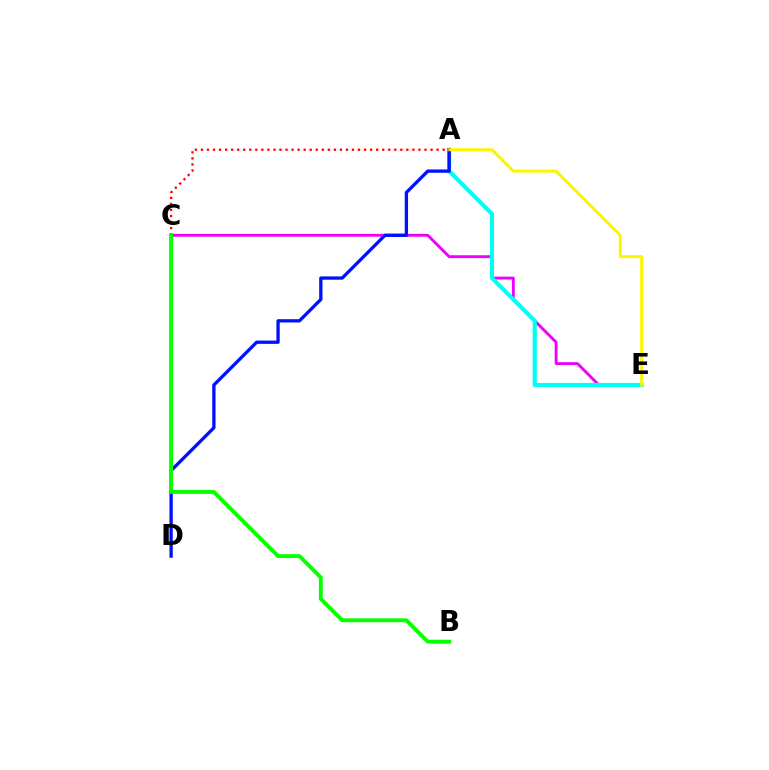{('C', 'E'): [{'color': '#ee00ff', 'line_style': 'solid', 'thickness': 2.07}], ('A', 'E'): [{'color': '#00fff6', 'line_style': 'solid', 'thickness': 2.99}, {'color': '#fcf500', 'line_style': 'solid', 'thickness': 2.11}], ('A', 'D'): [{'color': '#0010ff', 'line_style': 'solid', 'thickness': 2.38}], ('A', 'C'): [{'color': '#ff0000', 'line_style': 'dotted', 'thickness': 1.64}], ('B', 'C'): [{'color': '#08ff00', 'line_style': 'solid', 'thickness': 2.81}]}